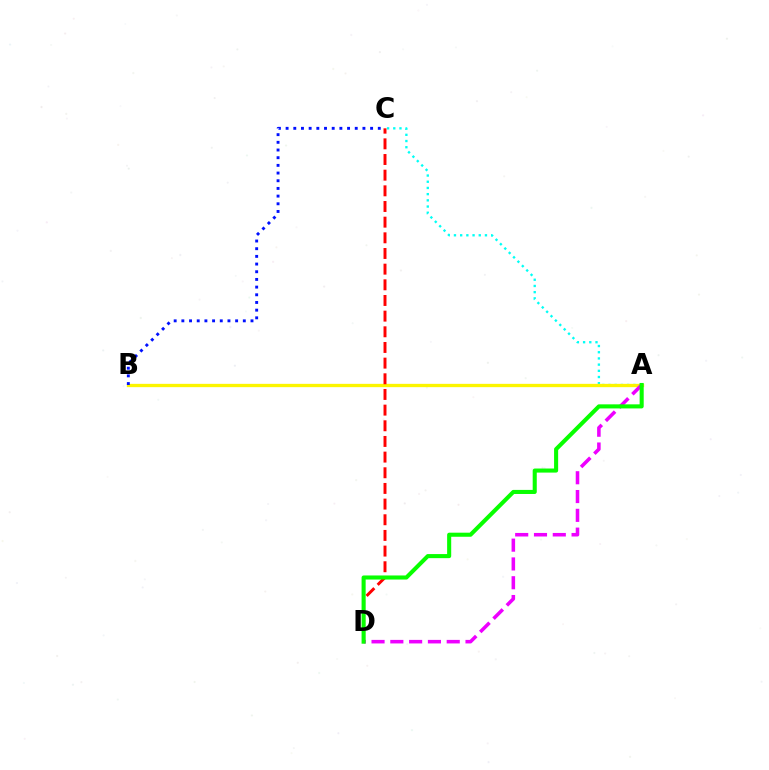{('A', 'C'): [{'color': '#00fff6', 'line_style': 'dotted', 'thickness': 1.68}], ('A', 'B'): [{'color': '#fcf500', 'line_style': 'solid', 'thickness': 2.38}], ('A', 'D'): [{'color': '#ee00ff', 'line_style': 'dashed', 'thickness': 2.55}, {'color': '#08ff00', 'line_style': 'solid', 'thickness': 2.93}], ('B', 'C'): [{'color': '#0010ff', 'line_style': 'dotted', 'thickness': 2.09}], ('C', 'D'): [{'color': '#ff0000', 'line_style': 'dashed', 'thickness': 2.13}]}